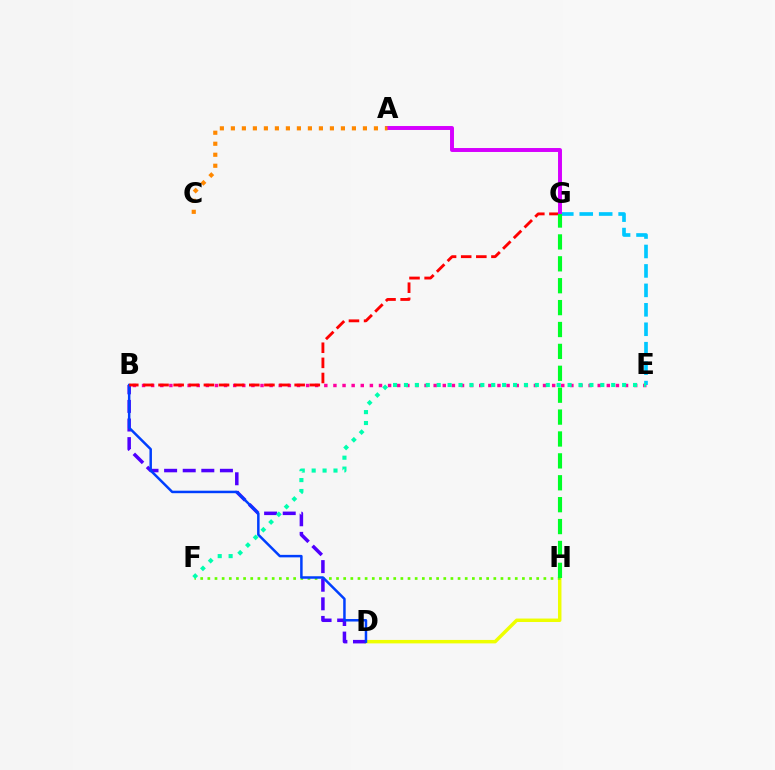{('B', 'E'): [{'color': '#ff00a0', 'line_style': 'dotted', 'thickness': 2.48}], ('D', 'H'): [{'color': '#eeff00', 'line_style': 'solid', 'thickness': 2.49}], ('F', 'H'): [{'color': '#66ff00', 'line_style': 'dotted', 'thickness': 1.94}], ('B', 'D'): [{'color': '#4f00ff', 'line_style': 'dashed', 'thickness': 2.53}, {'color': '#003fff', 'line_style': 'solid', 'thickness': 1.8}], ('E', 'G'): [{'color': '#00c7ff', 'line_style': 'dashed', 'thickness': 2.64}], ('E', 'F'): [{'color': '#00ffaf', 'line_style': 'dotted', 'thickness': 2.96}], ('B', 'G'): [{'color': '#ff0000', 'line_style': 'dashed', 'thickness': 2.05}], ('A', 'G'): [{'color': '#d600ff', 'line_style': 'solid', 'thickness': 2.84}], ('A', 'C'): [{'color': '#ff8800', 'line_style': 'dotted', 'thickness': 2.99}], ('G', 'H'): [{'color': '#00ff27', 'line_style': 'dashed', 'thickness': 2.97}]}